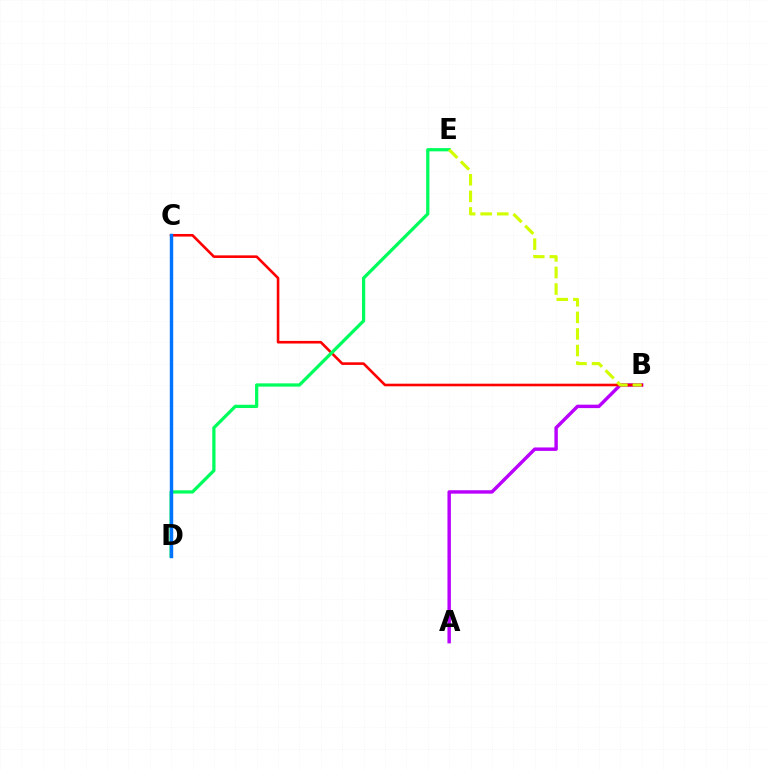{('A', 'B'): [{'color': '#b900ff', 'line_style': 'solid', 'thickness': 2.47}], ('B', 'C'): [{'color': '#ff0000', 'line_style': 'solid', 'thickness': 1.88}], ('D', 'E'): [{'color': '#00ff5c', 'line_style': 'solid', 'thickness': 2.34}], ('B', 'E'): [{'color': '#d1ff00', 'line_style': 'dashed', 'thickness': 2.25}], ('C', 'D'): [{'color': '#0074ff', 'line_style': 'solid', 'thickness': 2.46}]}